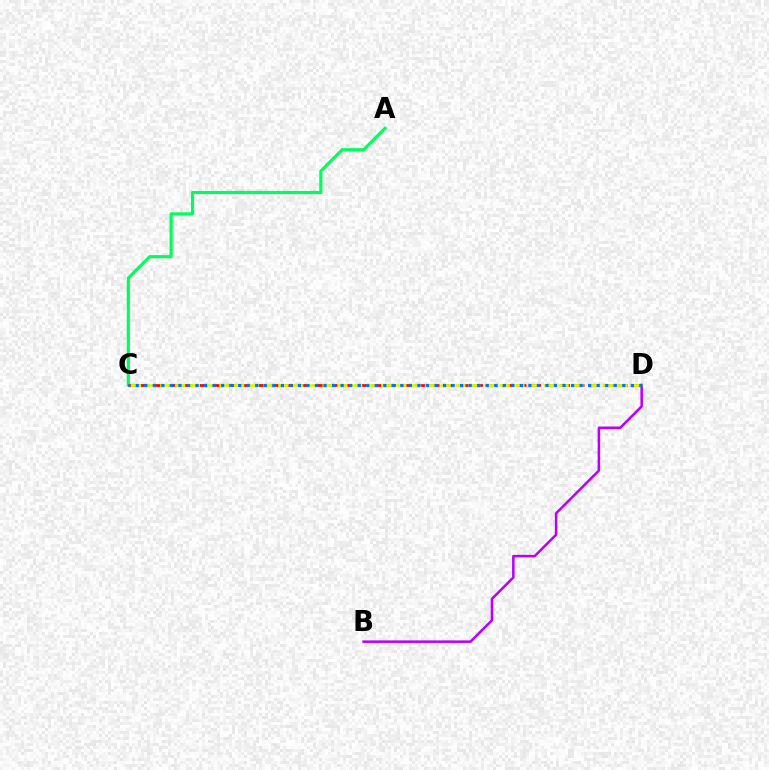{('A', 'C'): [{'color': '#00ff5c', 'line_style': 'solid', 'thickness': 2.27}], ('B', 'D'): [{'color': '#b900ff', 'line_style': 'solid', 'thickness': 1.81}], ('C', 'D'): [{'color': '#ff0000', 'line_style': 'dashed', 'thickness': 1.97}, {'color': '#d1ff00', 'line_style': 'dashed', 'thickness': 2.0}, {'color': '#0074ff', 'line_style': 'dotted', 'thickness': 2.32}]}